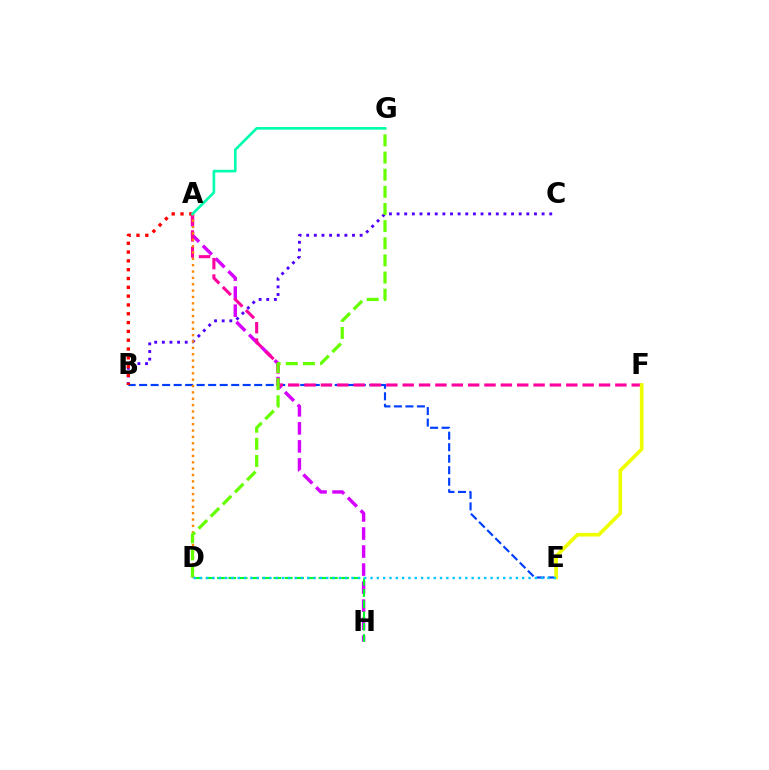{('A', 'H'): [{'color': '#d600ff', 'line_style': 'dashed', 'thickness': 2.45}], ('B', 'C'): [{'color': '#4f00ff', 'line_style': 'dotted', 'thickness': 2.07}], ('B', 'E'): [{'color': '#003fff', 'line_style': 'dashed', 'thickness': 1.56}], ('D', 'H'): [{'color': '#00ff27', 'line_style': 'dashed', 'thickness': 1.53}], ('A', 'B'): [{'color': '#ff0000', 'line_style': 'dotted', 'thickness': 2.39}], ('A', 'F'): [{'color': '#ff00a0', 'line_style': 'dashed', 'thickness': 2.22}], ('E', 'F'): [{'color': '#eeff00', 'line_style': 'solid', 'thickness': 2.62}], ('A', 'D'): [{'color': '#ff8800', 'line_style': 'dotted', 'thickness': 1.73}], ('D', 'G'): [{'color': '#66ff00', 'line_style': 'dashed', 'thickness': 2.33}], ('D', 'E'): [{'color': '#00c7ff', 'line_style': 'dotted', 'thickness': 1.72}], ('A', 'G'): [{'color': '#00ffaf', 'line_style': 'solid', 'thickness': 1.92}]}